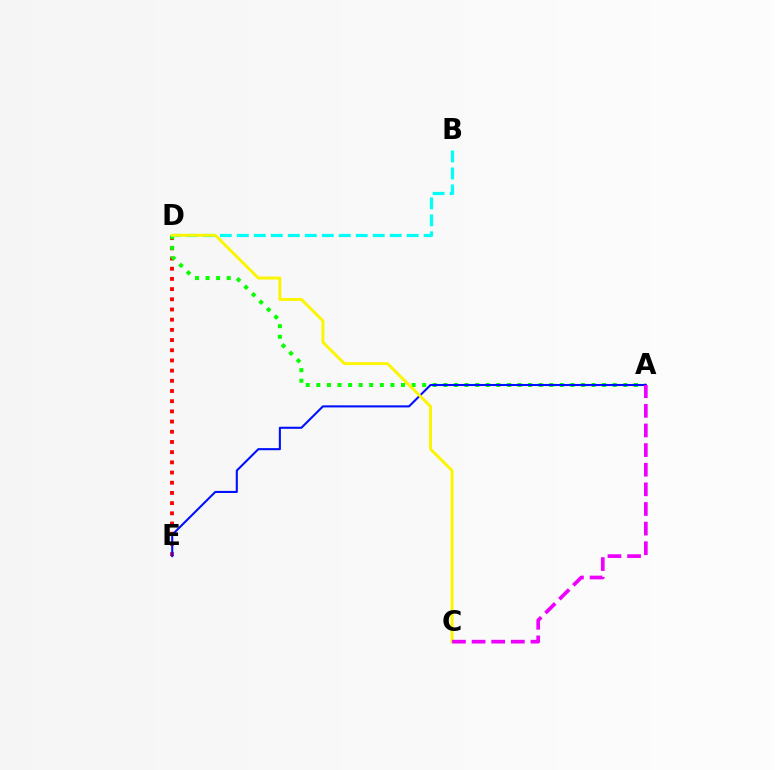{('D', 'E'): [{'color': '#ff0000', 'line_style': 'dotted', 'thickness': 2.77}], ('A', 'D'): [{'color': '#08ff00', 'line_style': 'dotted', 'thickness': 2.88}], ('B', 'D'): [{'color': '#00fff6', 'line_style': 'dashed', 'thickness': 2.31}], ('A', 'E'): [{'color': '#0010ff', 'line_style': 'solid', 'thickness': 1.5}], ('C', 'D'): [{'color': '#fcf500', 'line_style': 'solid', 'thickness': 2.11}], ('A', 'C'): [{'color': '#ee00ff', 'line_style': 'dashed', 'thickness': 2.67}]}